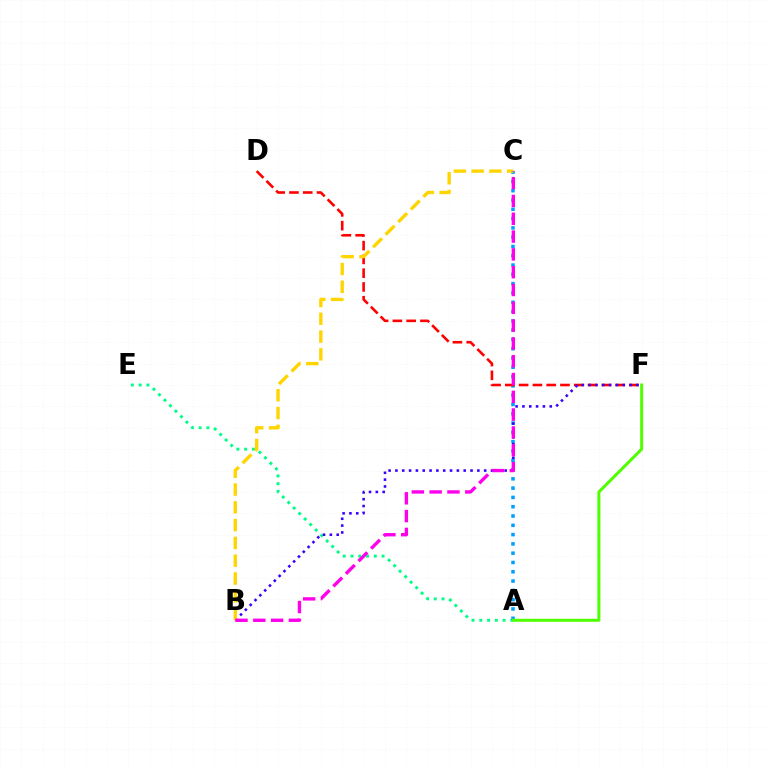{('A', 'E'): [{'color': '#00ff86', 'line_style': 'dotted', 'thickness': 2.11}], ('A', 'C'): [{'color': '#009eff', 'line_style': 'dotted', 'thickness': 2.53}], ('D', 'F'): [{'color': '#ff0000', 'line_style': 'dashed', 'thickness': 1.87}], ('B', 'F'): [{'color': '#3700ff', 'line_style': 'dotted', 'thickness': 1.86}], ('B', 'C'): [{'color': '#ffd500', 'line_style': 'dashed', 'thickness': 2.42}, {'color': '#ff00ed', 'line_style': 'dashed', 'thickness': 2.42}], ('A', 'F'): [{'color': '#4fff00', 'line_style': 'solid', 'thickness': 2.18}]}